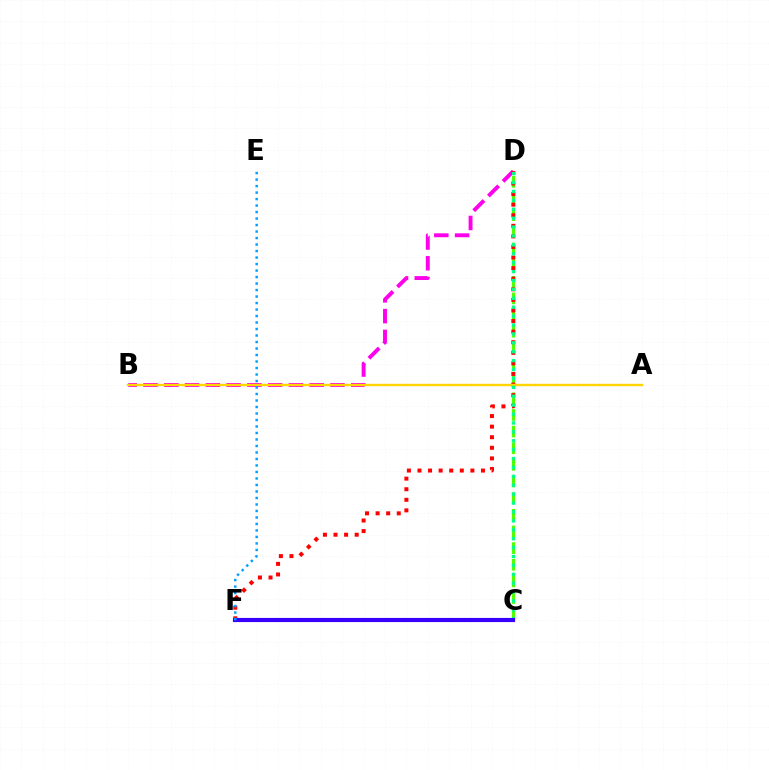{('C', 'D'): [{'color': '#4fff00', 'line_style': 'dashed', 'thickness': 2.26}, {'color': '#00ff86', 'line_style': 'dotted', 'thickness': 2.42}], ('B', 'D'): [{'color': '#ff00ed', 'line_style': 'dashed', 'thickness': 2.82}], ('D', 'F'): [{'color': '#ff0000', 'line_style': 'dotted', 'thickness': 2.87}], ('A', 'B'): [{'color': '#ffd500', 'line_style': 'solid', 'thickness': 1.72}], ('C', 'F'): [{'color': '#3700ff', 'line_style': 'solid', 'thickness': 2.99}], ('E', 'F'): [{'color': '#009eff', 'line_style': 'dotted', 'thickness': 1.77}]}